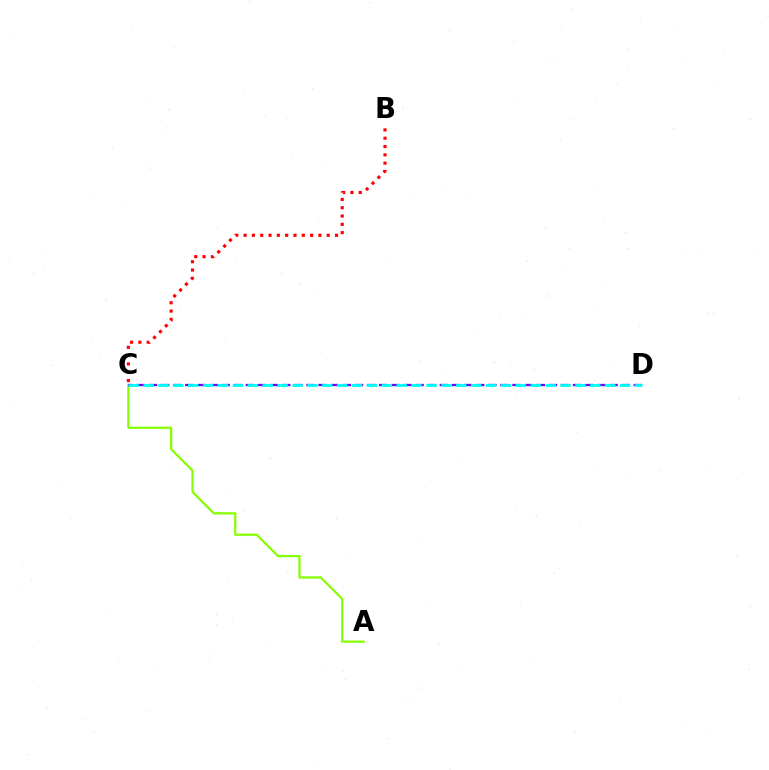{('A', 'C'): [{'color': '#84ff00', 'line_style': 'solid', 'thickness': 1.61}], ('B', 'C'): [{'color': '#ff0000', 'line_style': 'dotted', 'thickness': 2.26}], ('C', 'D'): [{'color': '#7200ff', 'line_style': 'dashed', 'thickness': 1.65}, {'color': '#00fff6', 'line_style': 'dashed', 'thickness': 2.02}]}